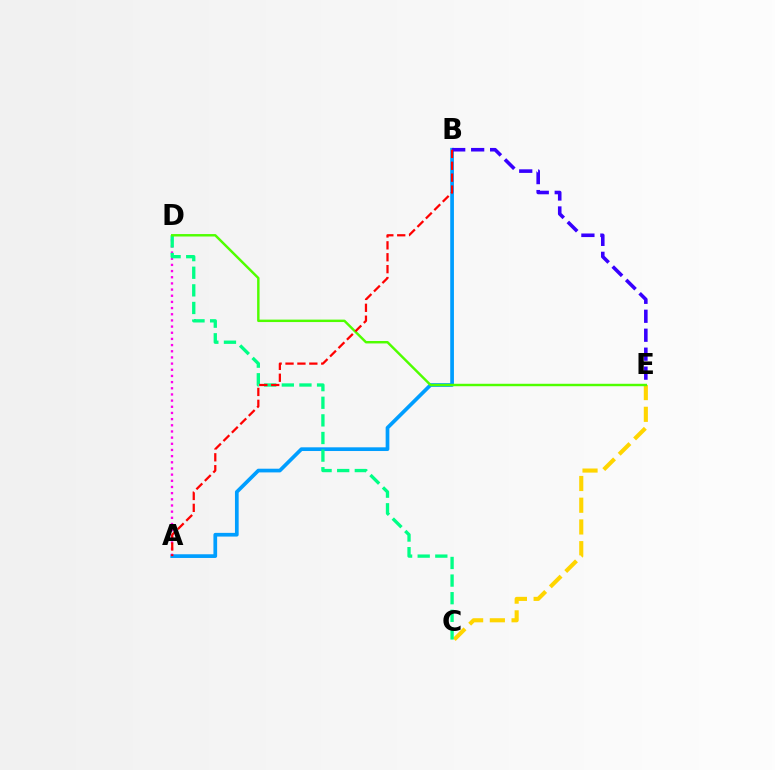{('A', 'B'): [{'color': '#009eff', 'line_style': 'solid', 'thickness': 2.66}, {'color': '#ff0000', 'line_style': 'dashed', 'thickness': 1.62}], ('C', 'E'): [{'color': '#ffd500', 'line_style': 'dashed', 'thickness': 2.95}], ('A', 'D'): [{'color': '#ff00ed', 'line_style': 'dotted', 'thickness': 1.68}], ('C', 'D'): [{'color': '#00ff86', 'line_style': 'dashed', 'thickness': 2.39}], ('B', 'E'): [{'color': '#3700ff', 'line_style': 'dashed', 'thickness': 2.58}], ('D', 'E'): [{'color': '#4fff00', 'line_style': 'solid', 'thickness': 1.76}]}